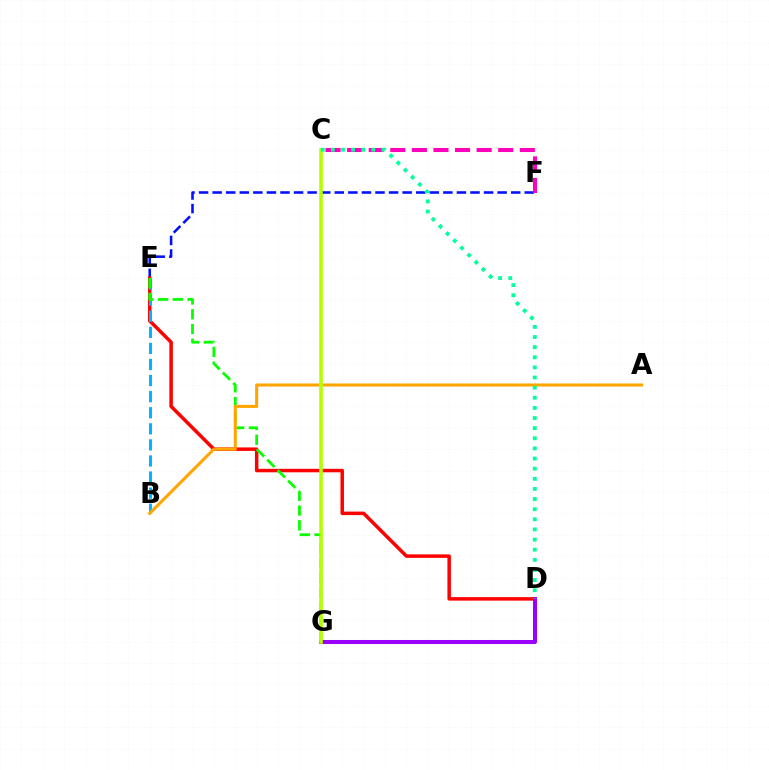{('E', 'F'): [{'color': '#0010ff', 'line_style': 'dashed', 'thickness': 1.84}], ('D', 'E'): [{'color': '#ff0000', 'line_style': 'solid', 'thickness': 2.52}], ('B', 'E'): [{'color': '#00b5ff', 'line_style': 'dashed', 'thickness': 2.18}], ('D', 'G'): [{'color': '#9b00ff', 'line_style': 'solid', 'thickness': 2.9}], ('E', 'G'): [{'color': '#08ff00', 'line_style': 'dashed', 'thickness': 2.01}], ('A', 'B'): [{'color': '#ffa500', 'line_style': 'solid', 'thickness': 2.2}], ('C', 'F'): [{'color': '#ff00bd', 'line_style': 'dashed', 'thickness': 2.93}], ('C', 'G'): [{'color': '#b3ff00', 'line_style': 'solid', 'thickness': 2.59}], ('C', 'D'): [{'color': '#00ff9d', 'line_style': 'dotted', 'thickness': 2.75}]}